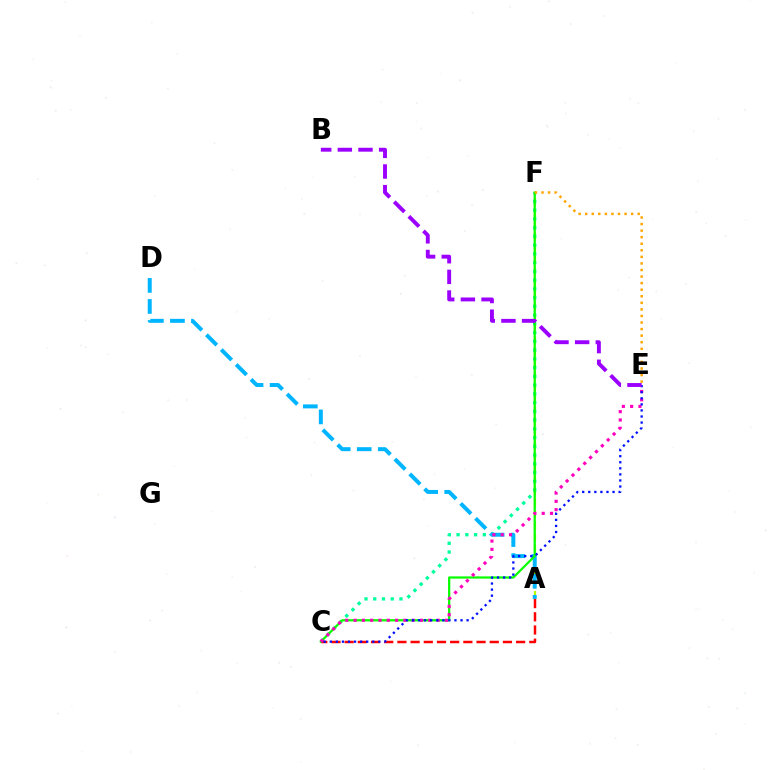{('A', 'F'): [{'color': '#b3ff00', 'line_style': 'dashed', 'thickness': 1.57}], ('C', 'F'): [{'color': '#00ff9d', 'line_style': 'dotted', 'thickness': 2.38}, {'color': '#08ff00', 'line_style': 'solid', 'thickness': 1.62}], ('A', 'D'): [{'color': '#00b5ff', 'line_style': 'dashed', 'thickness': 2.86}], ('A', 'C'): [{'color': '#ff0000', 'line_style': 'dashed', 'thickness': 1.79}], ('C', 'E'): [{'color': '#ff00bd', 'line_style': 'dotted', 'thickness': 2.26}, {'color': '#0010ff', 'line_style': 'dotted', 'thickness': 1.65}], ('E', 'F'): [{'color': '#ffa500', 'line_style': 'dotted', 'thickness': 1.78}], ('B', 'E'): [{'color': '#9b00ff', 'line_style': 'dashed', 'thickness': 2.8}]}